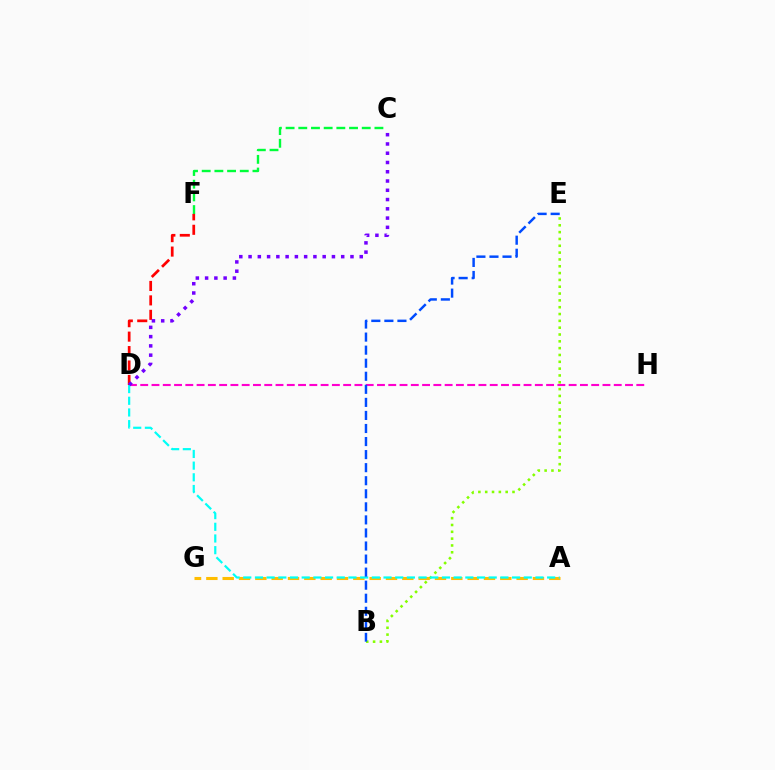{('C', 'F'): [{'color': '#00ff39', 'line_style': 'dashed', 'thickness': 1.72}], ('A', 'G'): [{'color': '#ffbd00', 'line_style': 'dashed', 'thickness': 2.22}], ('D', 'H'): [{'color': '#ff00cf', 'line_style': 'dashed', 'thickness': 1.53}], ('D', 'F'): [{'color': '#ff0000', 'line_style': 'dashed', 'thickness': 1.96}], ('B', 'E'): [{'color': '#84ff00', 'line_style': 'dotted', 'thickness': 1.85}, {'color': '#004bff', 'line_style': 'dashed', 'thickness': 1.77}], ('A', 'D'): [{'color': '#00fff6', 'line_style': 'dashed', 'thickness': 1.59}], ('C', 'D'): [{'color': '#7200ff', 'line_style': 'dotted', 'thickness': 2.52}]}